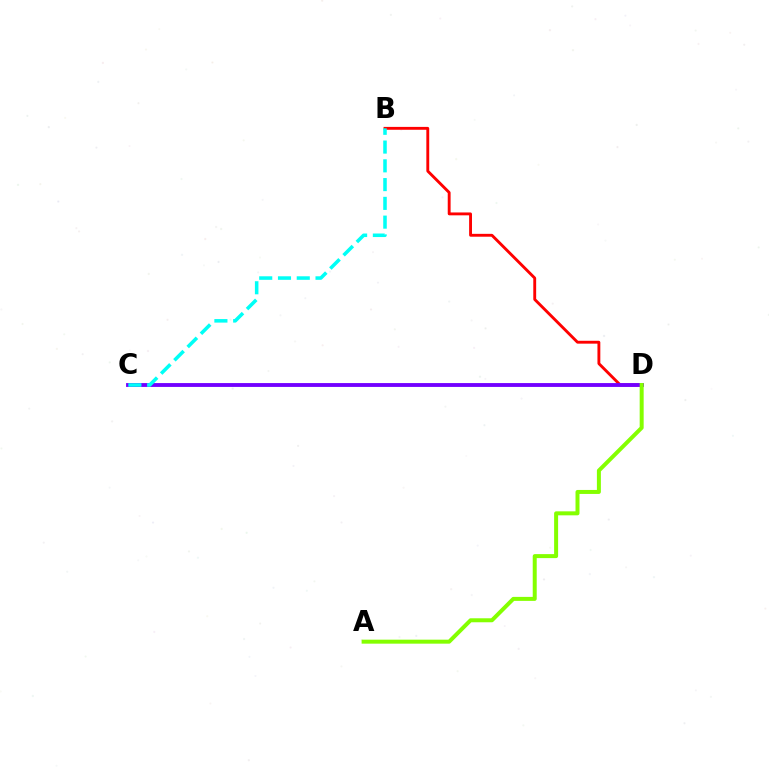{('B', 'D'): [{'color': '#ff0000', 'line_style': 'solid', 'thickness': 2.07}], ('C', 'D'): [{'color': '#7200ff', 'line_style': 'solid', 'thickness': 2.77}], ('B', 'C'): [{'color': '#00fff6', 'line_style': 'dashed', 'thickness': 2.55}], ('A', 'D'): [{'color': '#84ff00', 'line_style': 'solid', 'thickness': 2.87}]}